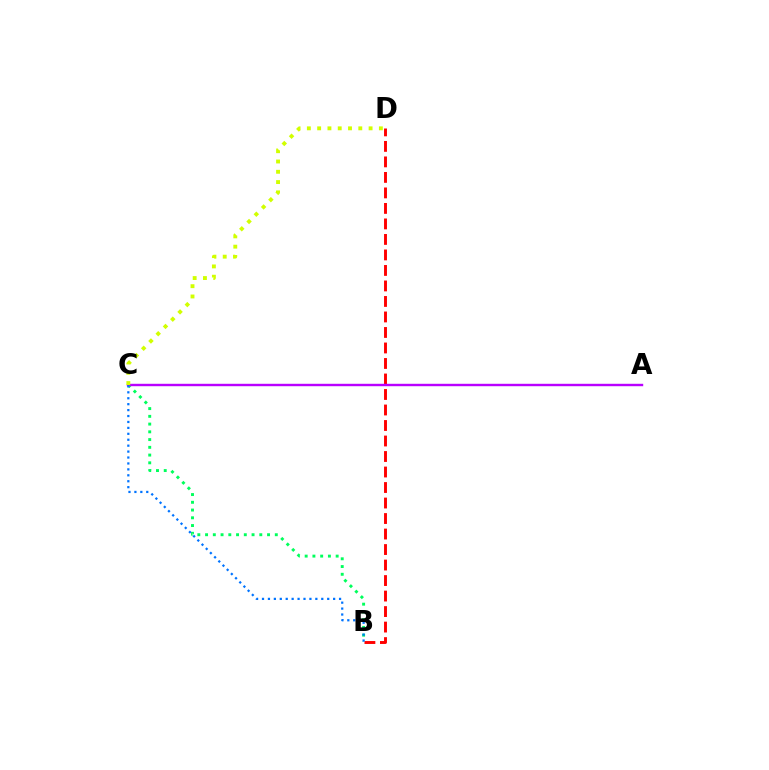{('B', 'C'): [{'color': '#00ff5c', 'line_style': 'dotted', 'thickness': 2.1}, {'color': '#0074ff', 'line_style': 'dotted', 'thickness': 1.61}], ('B', 'D'): [{'color': '#ff0000', 'line_style': 'dashed', 'thickness': 2.11}], ('A', 'C'): [{'color': '#b900ff', 'line_style': 'solid', 'thickness': 1.74}], ('C', 'D'): [{'color': '#d1ff00', 'line_style': 'dotted', 'thickness': 2.8}]}